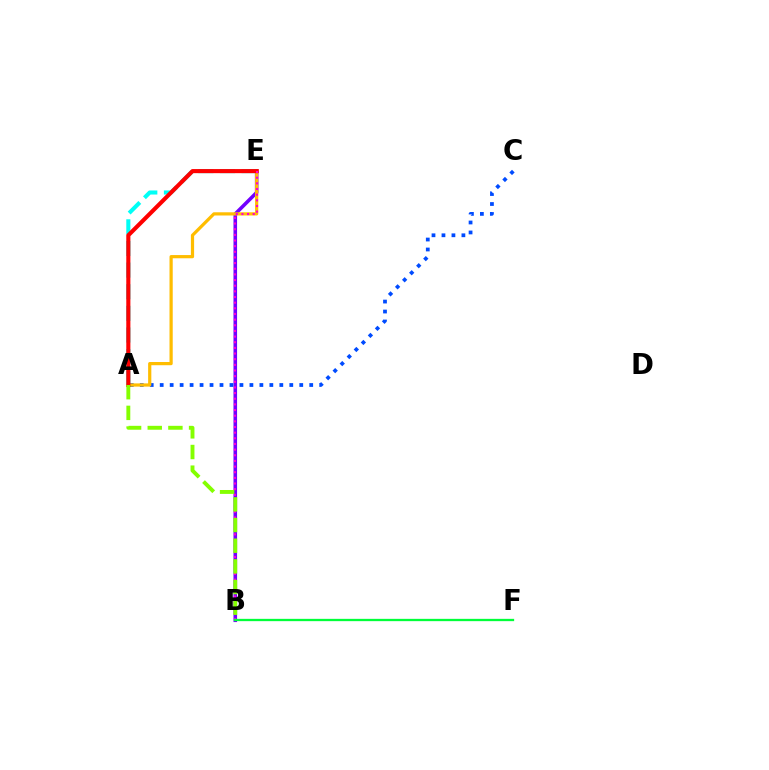{('A', 'E'): [{'color': '#00fff6', 'line_style': 'dashed', 'thickness': 2.94}, {'color': '#ffbd00', 'line_style': 'solid', 'thickness': 2.31}, {'color': '#ff0000', 'line_style': 'solid', 'thickness': 2.95}], ('B', 'E'): [{'color': '#7200ff', 'line_style': 'solid', 'thickness': 2.58}, {'color': '#ff00cf', 'line_style': 'dotted', 'thickness': 1.54}], ('A', 'C'): [{'color': '#004bff', 'line_style': 'dotted', 'thickness': 2.71}], ('B', 'F'): [{'color': '#00ff39', 'line_style': 'solid', 'thickness': 1.66}], ('A', 'B'): [{'color': '#84ff00', 'line_style': 'dashed', 'thickness': 2.81}]}